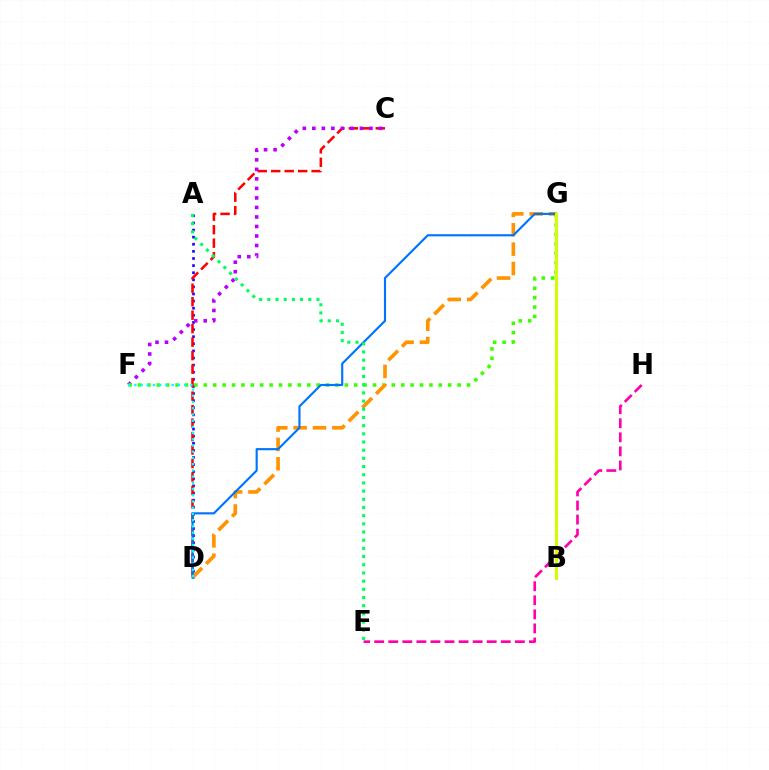{('A', 'D'): [{'color': '#2500ff', 'line_style': 'dotted', 'thickness': 1.93}], ('E', 'H'): [{'color': '#ff00ac', 'line_style': 'dashed', 'thickness': 1.91}], ('C', 'D'): [{'color': '#ff0000', 'line_style': 'dashed', 'thickness': 1.83}], ('C', 'F'): [{'color': '#b900ff', 'line_style': 'dotted', 'thickness': 2.59}], ('F', 'G'): [{'color': '#3dff00', 'line_style': 'dotted', 'thickness': 2.55}], ('D', 'G'): [{'color': '#ff9400', 'line_style': 'dashed', 'thickness': 2.63}, {'color': '#0074ff', 'line_style': 'solid', 'thickness': 1.55}], ('A', 'E'): [{'color': '#00ff5c', 'line_style': 'dotted', 'thickness': 2.22}], ('D', 'F'): [{'color': '#00fff6', 'line_style': 'dotted', 'thickness': 1.69}], ('B', 'G'): [{'color': '#d1ff00', 'line_style': 'solid', 'thickness': 2.2}]}